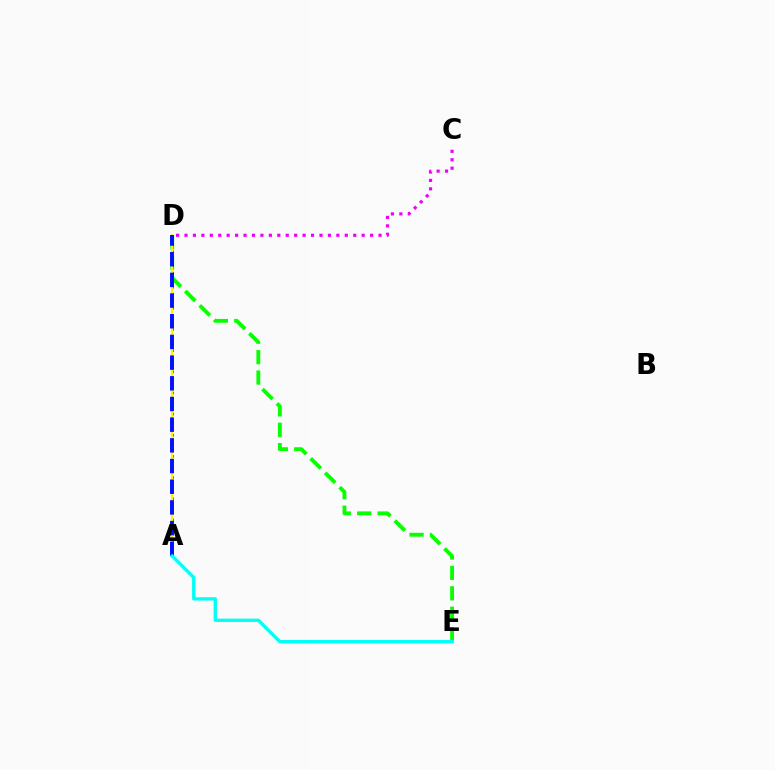{('D', 'E'): [{'color': '#08ff00', 'line_style': 'dashed', 'thickness': 2.77}], ('A', 'D'): [{'color': '#ff0000', 'line_style': 'dotted', 'thickness': 1.92}, {'color': '#fcf500', 'line_style': 'solid', 'thickness': 1.59}, {'color': '#0010ff', 'line_style': 'dashed', 'thickness': 2.81}], ('A', 'E'): [{'color': '#00fff6', 'line_style': 'solid', 'thickness': 2.4}], ('C', 'D'): [{'color': '#ee00ff', 'line_style': 'dotted', 'thickness': 2.29}]}